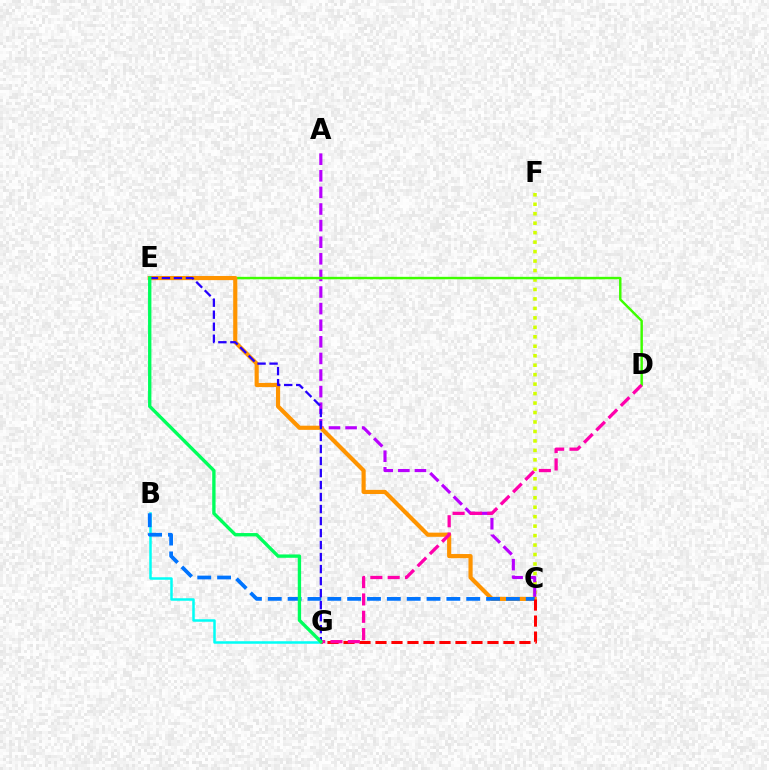{('C', 'F'): [{'color': '#d1ff00', 'line_style': 'dotted', 'thickness': 2.57}], ('A', 'C'): [{'color': '#b900ff', 'line_style': 'dashed', 'thickness': 2.26}], ('D', 'E'): [{'color': '#3dff00', 'line_style': 'solid', 'thickness': 1.76}], ('B', 'G'): [{'color': '#00fff6', 'line_style': 'solid', 'thickness': 1.8}], ('C', 'E'): [{'color': '#ff9400', 'line_style': 'solid', 'thickness': 2.99}], ('B', 'C'): [{'color': '#0074ff', 'line_style': 'dashed', 'thickness': 2.7}], ('C', 'G'): [{'color': '#ff0000', 'line_style': 'dashed', 'thickness': 2.17}], ('D', 'G'): [{'color': '#ff00ac', 'line_style': 'dashed', 'thickness': 2.36}], ('E', 'G'): [{'color': '#2500ff', 'line_style': 'dashed', 'thickness': 1.63}, {'color': '#00ff5c', 'line_style': 'solid', 'thickness': 2.41}]}